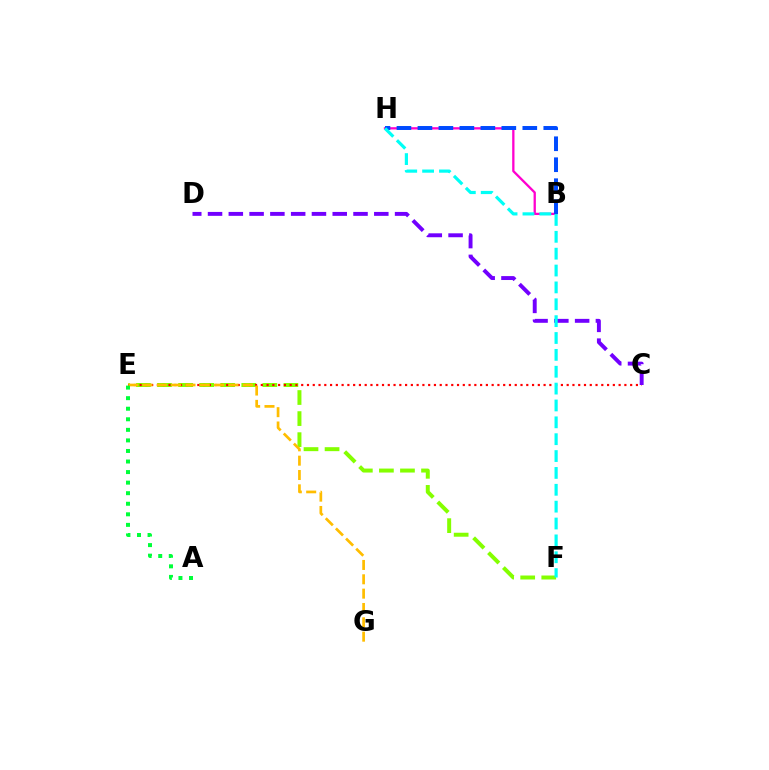{('B', 'H'): [{'color': '#ff00cf', 'line_style': 'solid', 'thickness': 1.65}, {'color': '#004bff', 'line_style': 'dashed', 'thickness': 2.85}], ('E', 'F'): [{'color': '#84ff00', 'line_style': 'dashed', 'thickness': 2.86}], ('C', 'E'): [{'color': '#ff0000', 'line_style': 'dotted', 'thickness': 1.57}], ('E', 'G'): [{'color': '#ffbd00', 'line_style': 'dashed', 'thickness': 1.95}], ('C', 'D'): [{'color': '#7200ff', 'line_style': 'dashed', 'thickness': 2.82}], ('F', 'H'): [{'color': '#00fff6', 'line_style': 'dashed', 'thickness': 2.29}], ('A', 'E'): [{'color': '#00ff39', 'line_style': 'dotted', 'thickness': 2.87}]}